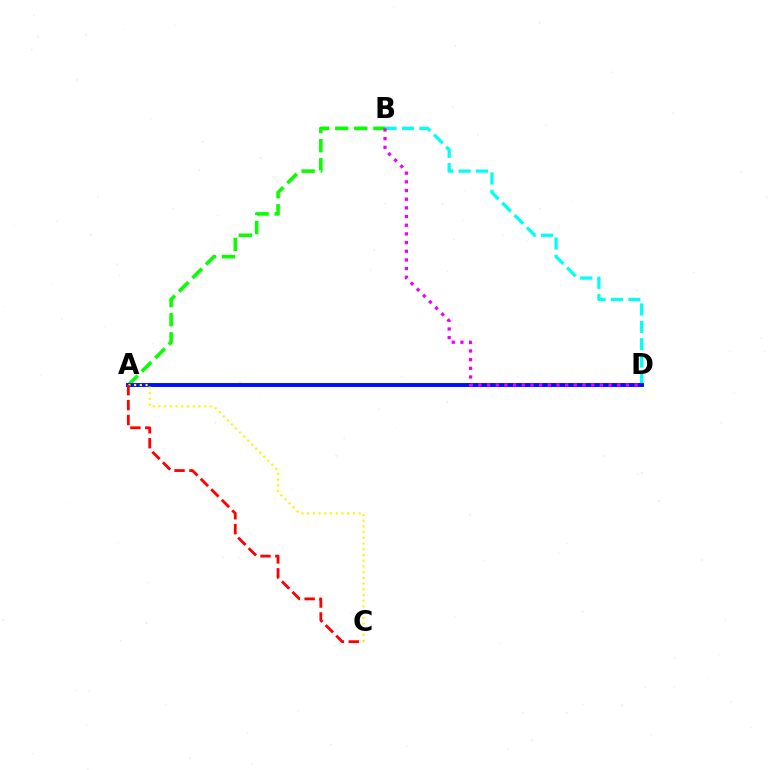{('A', 'B'): [{'color': '#08ff00', 'line_style': 'dashed', 'thickness': 2.59}], ('B', 'D'): [{'color': '#00fff6', 'line_style': 'dashed', 'thickness': 2.36}, {'color': '#ee00ff', 'line_style': 'dotted', 'thickness': 2.36}], ('A', 'D'): [{'color': '#0010ff', 'line_style': 'solid', 'thickness': 2.82}], ('A', 'C'): [{'color': '#fcf500', 'line_style': 'dotted', 'thickness': 1.55}, {'color': '#ff0000', 'line_style': 'dashed', 'thickness': 2.02}]}